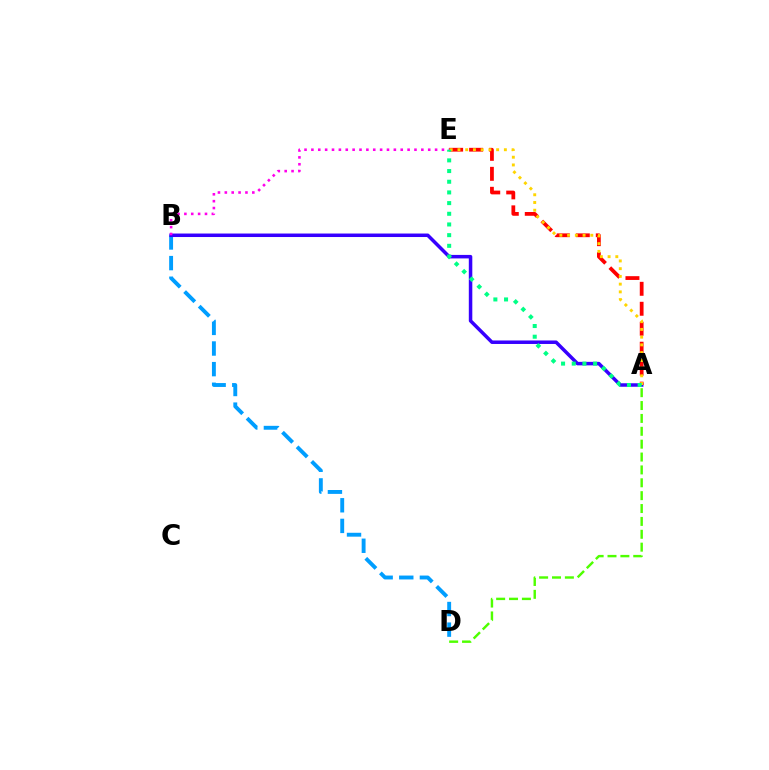{('B', 'D'): [{'color': '#009eff', 'line_style': 'dashed', 'thickness': 2.8}], ('A', 'B'): [{'color': '#3700ff', 'line_style': 'solid', 'thickness': 2.52}], ('A', 'E'): [{'color': '#ff0000', 'line_style': 'dashed', 'thickness': 2.71}, {'color': '#ffd500', 'line_style': 'dotted', 'thickness': 2.1}, {'color': '#00ff86', 'line_style': 'dotted', 'thickness': 2.9}], ('B', 'E'): [{'color': '#ff00ed', 'line_style': 'dotted', 'thickness': 1.87}], ('A', 'D'): [{'color': '#4fff00', 'line_style': 'dashed', 'thickness': 1.75}]}